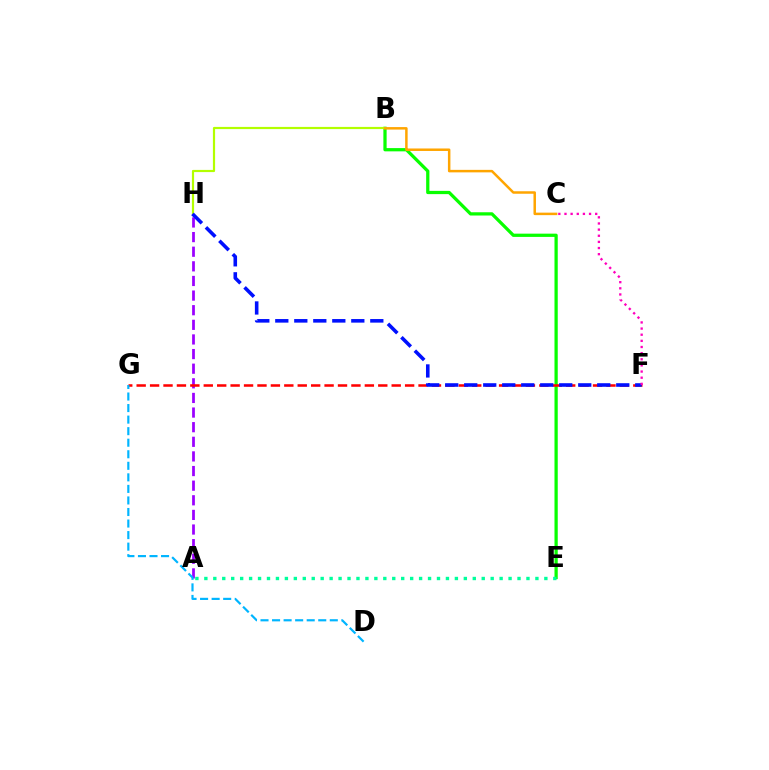{('A', 'H'): [{'color': '#9b00ff', 'line_style': 'dashed', 'thickness': 1.99}], ('B', 'E'): [{'color': '#08ff00', 'line_style': 'solid', 'thickness': 2.34}], ('F', 'G'): [{'color': '#ff0000', 'line_style': 'dashed', 'thickness': 1.82}], ('B', 'H'): [{'color': '#b3ff00', 'line_style': 'solid', 'thickness': 1.58}], ('F', 'H'): [{'color': '#0010ff', 'line_style': 'dashed', 'thickness': 2.58}], ('C', 'F'): [{'color': '#ff00bd', 'line_style': 'dotted', 'thickness': 1.67}], ('B', 'C'): [{'color': '#ffa500', 'line_style': 'solid', 'thickness': 1.8}], ('A', 'E'): [{'color': '#00ff9d', 'line_style': 'dotted', 'thickness': 2.43}], ('D', 'G'): [{'color': '#00b5ff', 'line_style': 'dashed', 'thickness': 1.57}]}